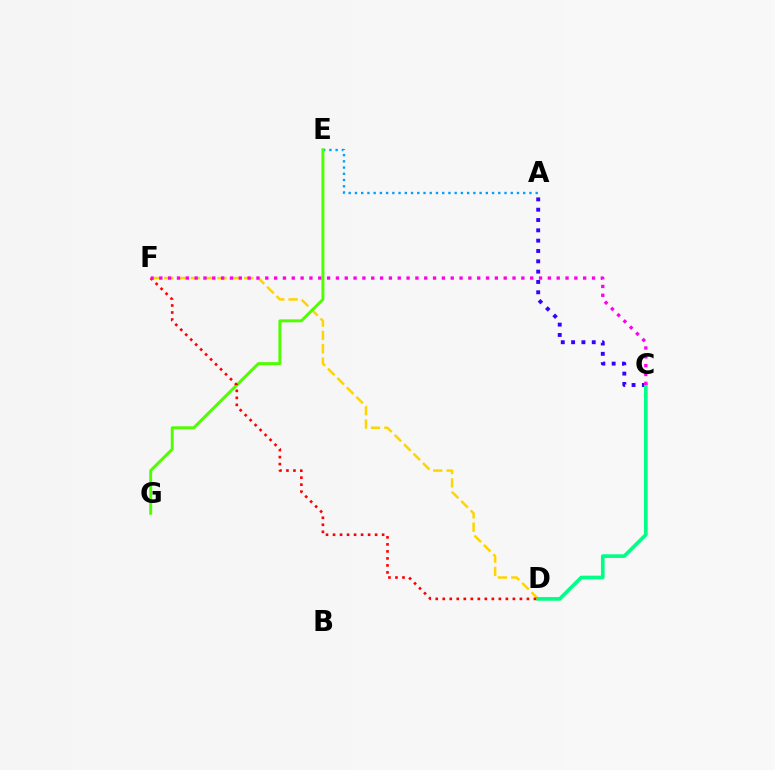{('A', 'C'): [{'color': '#3700ff', 'line_style': 'dotted', 'thickness': 2.81}], ('D', 'F'): [{'color': '#ffd500', 'line_style': 'dashed', 'thickness': 1.81}, {'color': '#ff0000', 'line_style': 'dotted', 'thickness': 1.91}], ('A', 'E'): [{'color': '#009eff', 'line_style': 'dotted', 'thickness': 1.69}], ('E', 'G'): [{'color': '#4fff00', 'line_style': 'solid', 'thickness': 2.11}], ('C', 'D'): [{'color': '#00ff86', 'line_style': 'solid', 'thickness': 2.64}], ('C', 'F'): [{'color': '#ff00ed', 'line_style': 'dotted', 'thickness': 2.4}]}